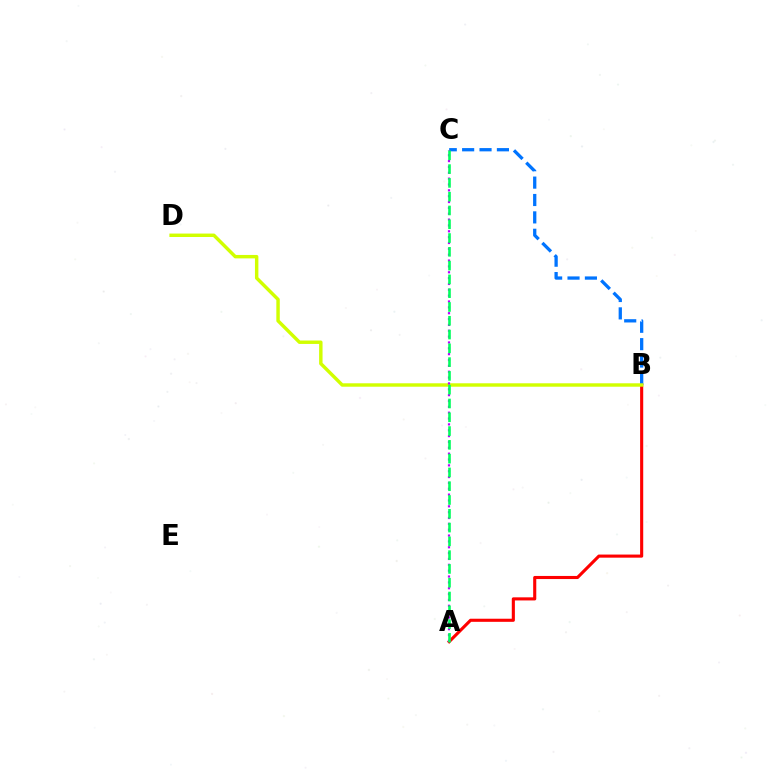{('A', 'B'): [{'color': '#ff0000', 'line_style': 'solid', 'thickness': 2.24}], ('B', 'C'): [{'color': '#0074ff', 'line_style': 'dashed', 'thickness': 2.36}], ('B', 'D'): [{'color': '#d1ff00', 'line_style': 'solid', 'thickness': 2.47}], ('A', 'C'): [{'color': '#b900ff', 'line_style': 'dotted', 'thickness': 1.59}, {'color': '#00ff5c', 'line_style': 'dashed', 'thickness': 1.87}]}